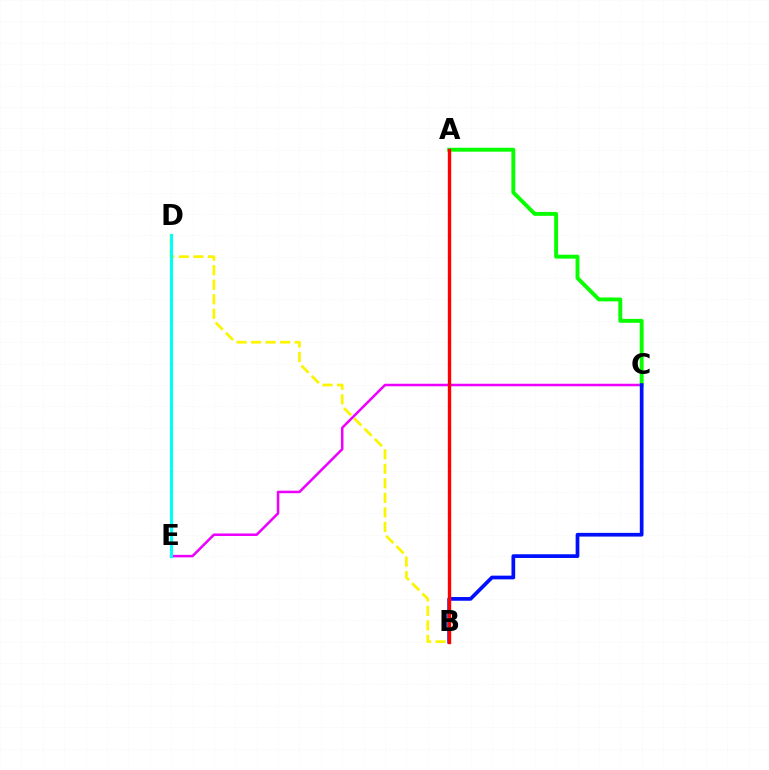{('B', 'D'): [{'color': '#fcf500', 'line_style': 'dashed', 'thickness': 1.97}], ('C', 'E'): [{'color': '#ee00ff', 'line_style': 'solid', 'thickness': 1.82}], ('A', 'C'): [{'color': '#08ff00', 'line_style': 'solid', 'thickness': 2.8}], ('B', 'C'): [{'color': '#0010ff', 'line_style': 'solid', 'thickness': 2.67}], ('D', 'E'): [{'color': '#00fff6', 'line_style': 'solid', 'thickness': 2.24}], ('A', 'B'): [{'color': '#ff0000', 'line_style': 'solid', 'thickness': 2.41}]}